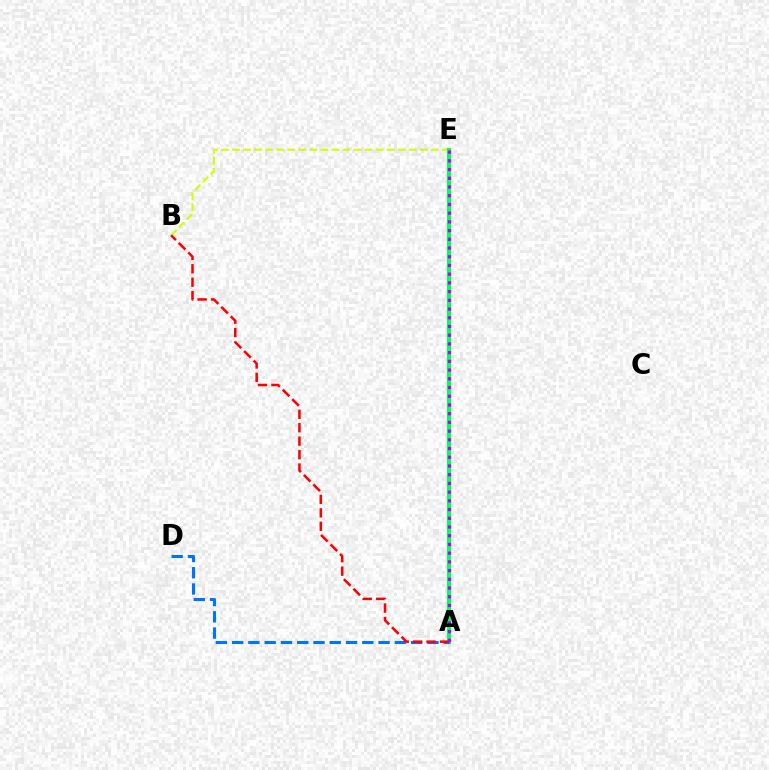{('B', 'E'): [{'color': '#d1ff00', 'line_style': 'dashed', 'thickness': 1.5}], ('A', 'E'): [{'color': '#00ff5c', 'line_style': 'solid', 'thickness': 2.95}, {'color': '#b900ff', 'line_style': 'dotted', 'thickness': 2.37}], ('A', 'D'): [{'color': '#0074ff', 'line_style': 'dashed', 'thickness': 2.21}], ('A', 'B'): [{'color': '#ff0000', 'line_style': 'dashed', 'thickness': 1.82}]}